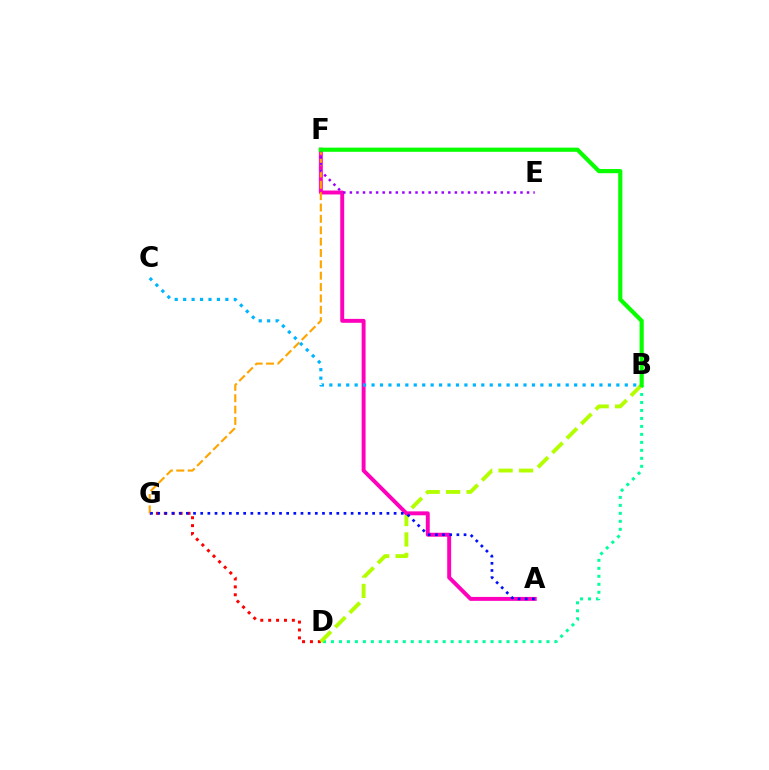{('D', 'G'): [{'color': '#ff0000', 'line_style': 'dotted', 'thickness': 2.15}], ('B', 'D'): [{'color': '#00ff9d', 'line_style': 'dotted', 'thickness': 2.17}, {'color': '#b3ff00', 'line_style': 'dashed', 'thickness': 2.78}], ('A', 'F'): [{'color': '#ff00bd', 'line_style': 'solid', 'thickness': 2.83}], ('F', 'G'): [{'color': '#ffa500', 'line_style': 'dashed', 'thickness': 1.54}], ('A', 'G'): [{'color': '#0010ff', 'line_style': 'dotted', 'thickness': 1.95}], ('E', 'F'): [{'color': '#9b00ff', 'line_style': 'dotted', 'thickness': 1.78}], ('B', 'C'): [{'color': '#00b5ff', 'line_style': 'dotted', 'thickness': 2.29}], ('B', 'F'): [{'color': '#08ff00', 'line_style': 'solid', 'thickness': 3.0}]}